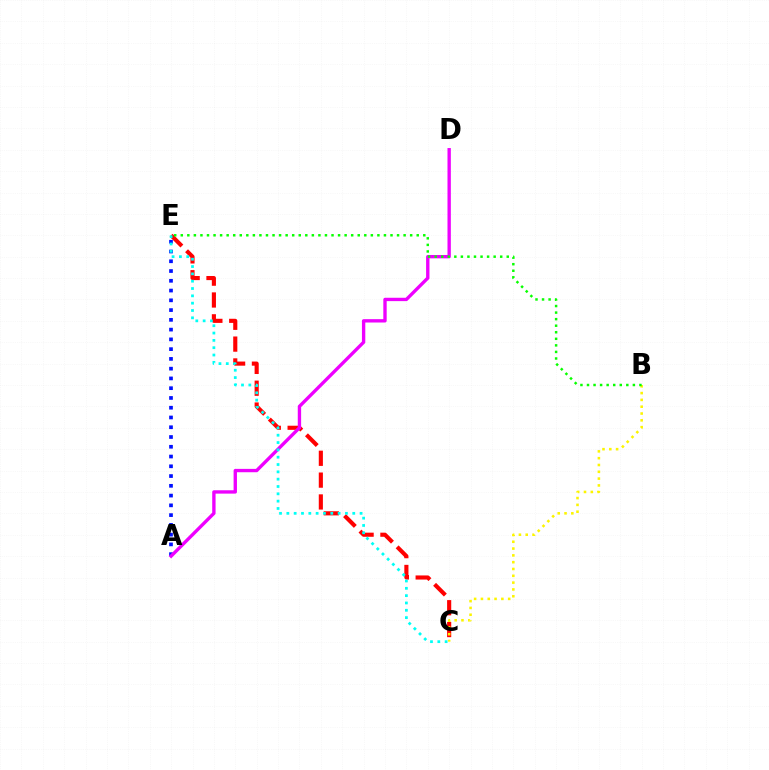{('C', 'E'): [{'color': '#ff0000', 'line_style': 'dashed', 'thickness': 2.97}, {'color': '#00fff6', 'line_style': 'dotted', 'thickness': 1.99}], ('A', 'E'): [{'color': '#0010ff', 'line_style': 'dotted', 'thickness': 2.65}], ('A', 'D'): [{'color': '#ee00ff', 'line_style': 'solid', 'thickness': 2.42}], ('B', 'C'): [{'color': '#fcf500', 'line_style': 'dotted', 'thickness': 1.85}], ('B', 'E'): [{'color': '#08ff00', 'line_style': 'dotted', 'thickness': 1.78}]}